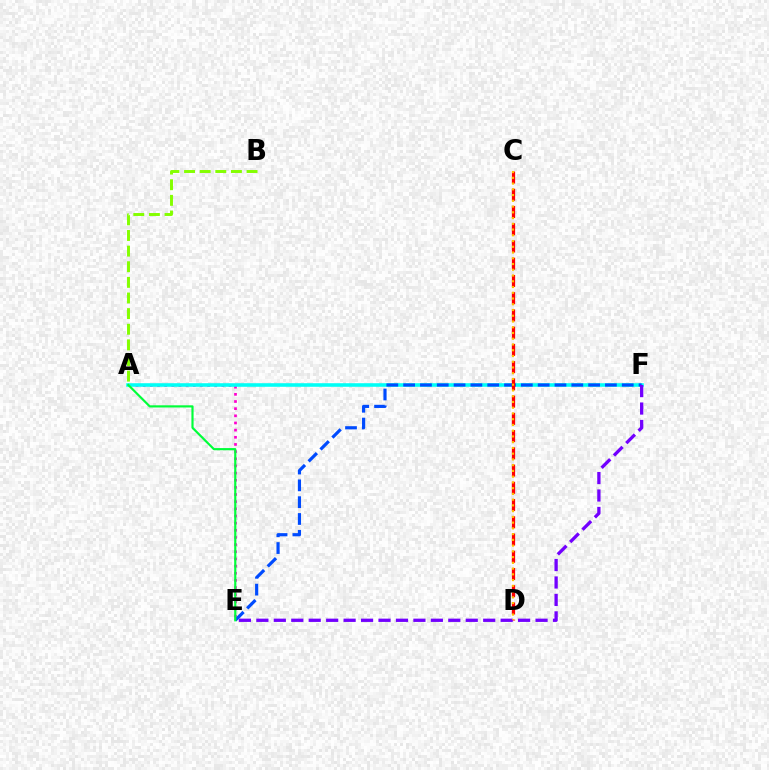{('A', 'E'): [{'color': '#ff00cf', 'line_style': 'dotted', 'thickness': 1.94}, {'color': '#00ff39', 'line_style': 'solid', 'thickness': 1.56}], ('A', 'F'): [{'color': '#00fff6', 'line_style': 'solid', 'thickness': 2.57}], ('E', 'F'): [{'color': '#004bff', 'line_style': 'dashed', 'thickness': 2.28}, {'color': '#7200ff', 'line_style': 'dashed', 'thickness': 2.37}], ('C', 'D'): [{'color': '#ff0000', 'line_style': 'dashed', 'thickness': 2.34}, {'color': '#ffbd00', 'line_style': 'dotted', 'thickness': 1.56}], ('A', 'B'): [{'color': '#84ff00', 'line_style': 'dashed', 'thickness': 2.12}]}